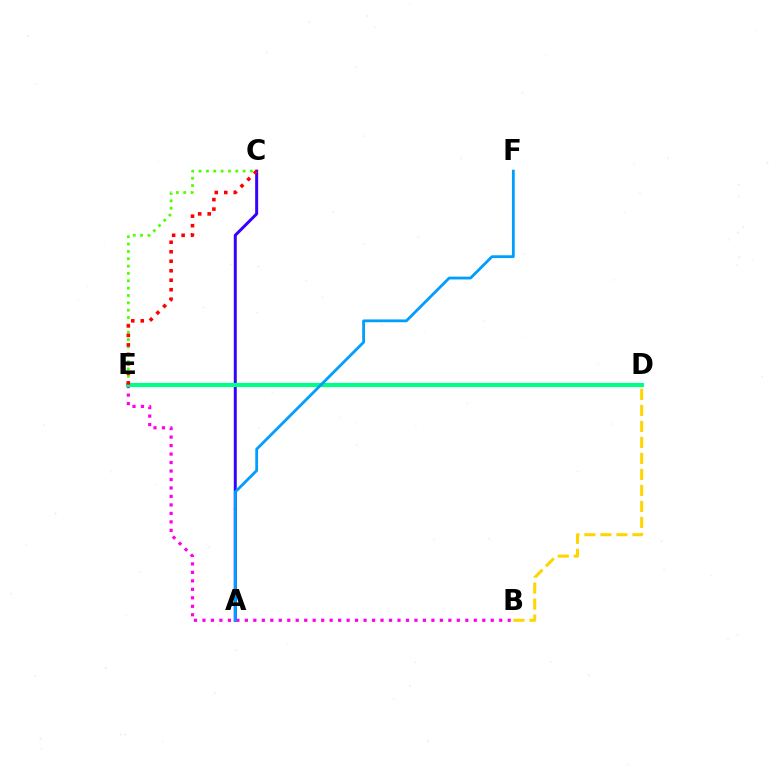{('B', 'D'): [{'color': '#ffd500', 'line_style': 'dashed', 'thickness': 2.17}], ('A', 'C'): [{'color': '#3700ff', 'line_style': 'solid', 'thickness': 2.15}], ('C', 'E'): [{'color': '#4fff00', 'line_style': 'dotted', 'thickness': 2.0}, {'color': '#ff0000', 'line_style': 'dotted', 'thickness': 2.58}], ('B', 'E'): [{'color': '#ff00ed', 'line_style': 'dotted', 'thickness': 2.3}], ('D', 'E'): [{'color': '#00ff86', 'line_style': 'solid', 'thickness': 3.0}], ('A', 'F'): [{'color': '#009eff', 'line_style': 'solid', 'thickness': 2.02}]}